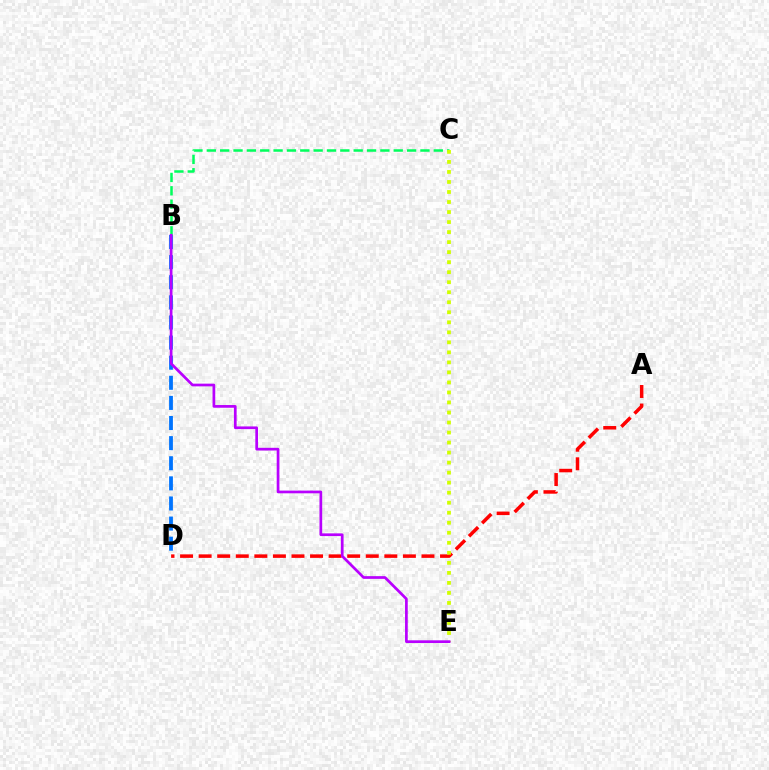{('A', 'D'): [{'color': '#ff0000', 'line_style': 'dashed', 'thickness': 2.52}], ('B', 'D'): [{'color': '#0074ff', 'line_style': 'dashed', 'thickness': 2.73}], ('B', 'C'): [{'color': '#00ff5c', 'line_style': 'dashed', 'thickness': 1.81}], ('C', 'E'): [{'color': '#d1ff00', 'line_style': 'dotted', 'thickness': 2.72}], ('B', 'E'): [{'color': '#b900ff', 'line_style': 'solid', 'thickness': 1.95}]}